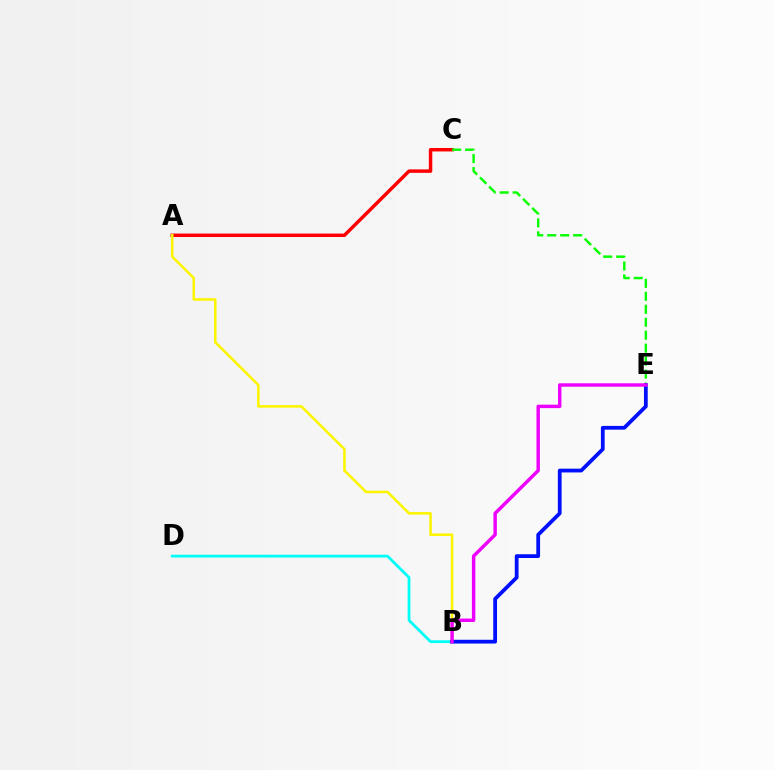{('A', 'C'): [{'color': '#ff0000', 'line_style': 'solid', 'thickness': 2.49}], ('C', 'E'): [{'color': '#08ff00', 'line_style': 'dashed', 'thickness': 1.76}], ('B', 'D'): [{'color': '#00fff6', 'line_style': 'solid', 'thickness': 1.99}], ('A', 'B'): [{'color': '#fcf500', 'line_style': 'solid', 'thickness': 1.84}], ('B', 'E'): [{'color': '#0010ff', 'line_style': 'solid', 'thickness': 2.71}, {'color': '#ee00ff', 'line_style': 'solid', 'thickness': 2.48}]}